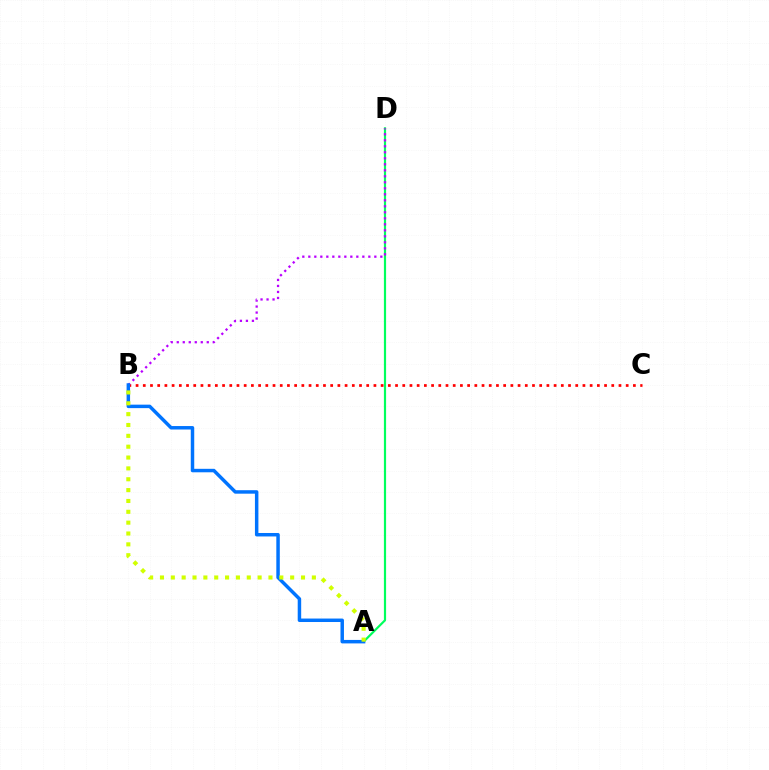{('A', 'D'): [{'color': '#00ff5c', 'line_style': 'solid', 'thickness': 1.57}], ('B', 'C'): [{'color': '#ff0000', 'line_style': 'dotted', 'thickness': 1.96}], ('B', 'D'): [{'color': '#b900ff', 'line_style': 'dotted', 'thickness': 1.63}], ('A', 'B'): [{'color': '#0074ff', 'line_style': 'solid', 'thickness': 2.5}, {'color': '#d1ff00', 'line_style': 'dotted', 'thickness': 2.95}]}